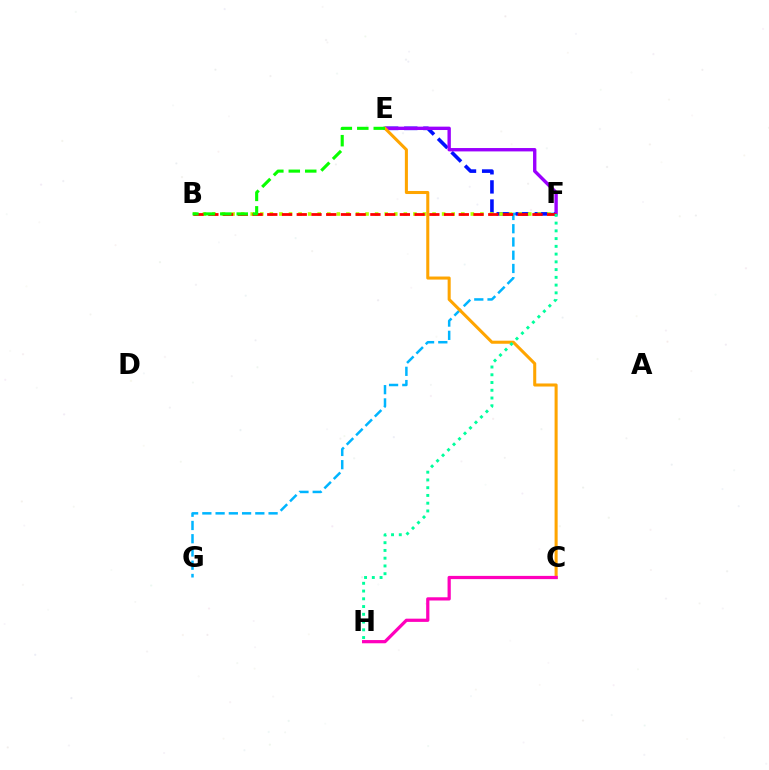{('F', 'G'): [{'color': '#00b5ff', 'line_style': 'dashed', 'thickness': 1.8}], ('E', 'F'): [{'color': '#0010ff', 'line_style': 'dashed', 'thickness': 2.6}, {'color': '#9b00ff', 'line_style': 'solid', 'thickness': 2.43}], ('B', 'F'): [{'color': '#b3ff00', 'line_style': 'dotted', 'thickness': 2.6}, {'color': '#ff0000', 'line_style': 'dashed', 'thickness': 2.0}], ('C', 'E'): [{'color': '#ffa500', 'line_style': 'solid', 'thickness': 2.2}], ('B', 'E'): [{'color': '#08ff00', 'line_style': 'dashed', 'thickness': 2.24}], ('F', 'H'): [{'color': '#00ff9d', 'line_style': 'dotted', 'thickness': 2.11}], ('C', 'H'): [{'color': '#ff00bd', 'line_style': 'solid', 'thickness': 2.32}]}